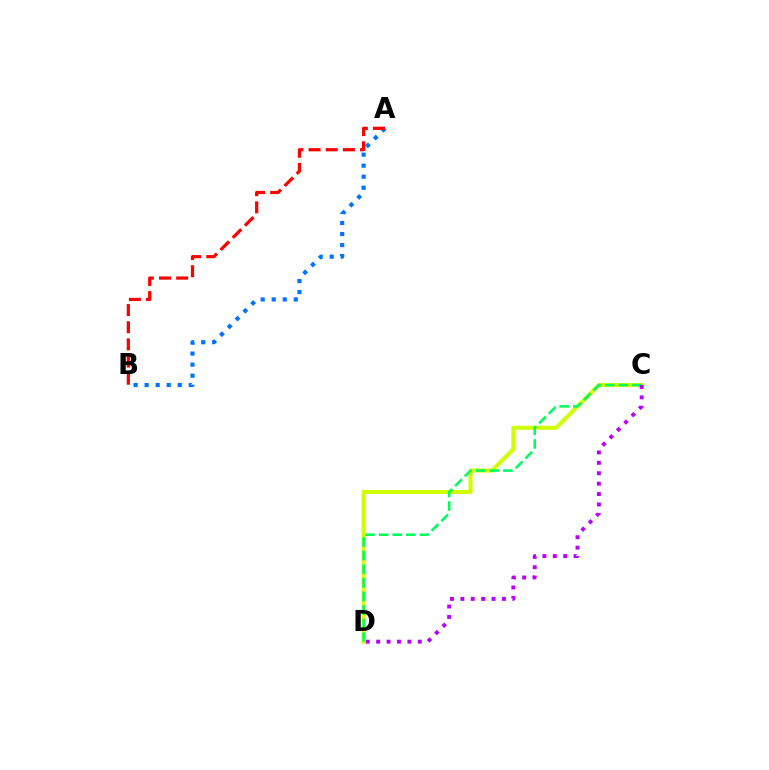{('C', 'D'): [{'color': '#d1ff00', 'line_style': 'solid', 'thickness': 2.91}, {'color': '#00ff5c', 'line_style': 'dashed', 'thickness': 1.85}, {'color': '#b900ff', 'line_style': 'dotted', 'thickness': 2.83}], ('A', 'B'): [{'color': '#0074ff', 'line_style': 'dotted', 'thickness': 3.0}, {'color': '#ff0000', 'line_style': 'dashed', 'thickness': 2.33}]}